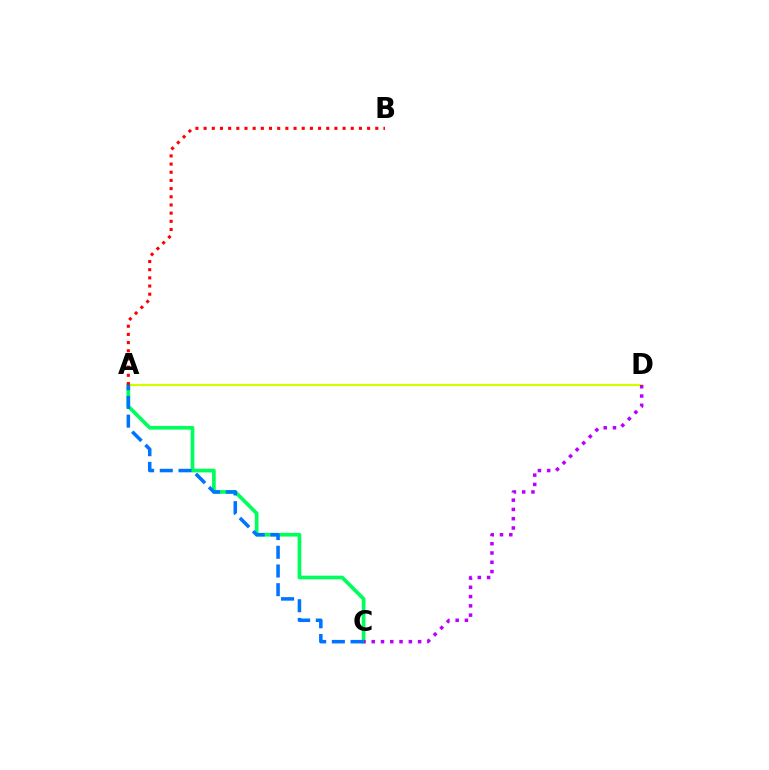{('A', 'D'): [{'color': '#d1ff00', 'line_style': 'solid', 'thickness': 1.58}], ('A', 'C'): [{'color': '#00ff5c', 'line_style': 'solid', 'thickness': 2.66}, {'color': '#0074ff', 'line_style': 'dashed', 'thickness': 2.54}], ('C', 'D'): [{'color': '#b900ff', 'line_style': 'dotted', 'thickness': 2.52}], ('A', 'B'): [{'color': '#ff0000', 'line_style': 'dotted', 'thickness': 2.22}]}